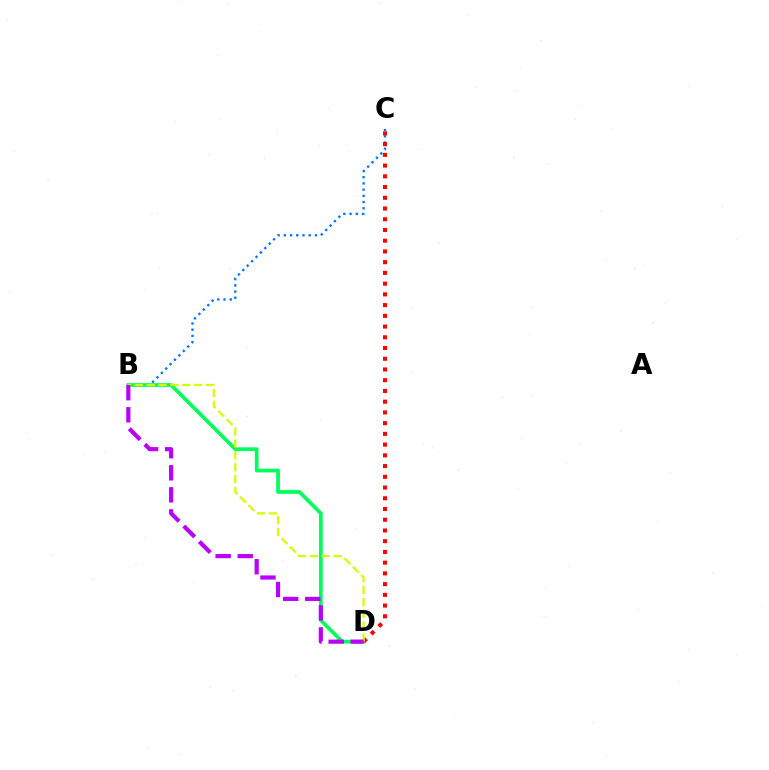{('B', 'C'): [{'color': '#0074ff', 'line_style': 'dotted', 'thickness': 1.69}], ('B', 'D'): [{'color': '#00ff5c', 'line_style': 'solid', 'thickness': 2.68}, {'color': '#d1ff00', 'line_style': 'dashed', 'thickness': 1.61}, {'color': '#b900ff', 'line_style': 'dashed', 'thickness': 3.0}], ('C', 'D'): [{'color': '#ff0000', 'line_style': 'dotted', 'thickness': 2.92}]}